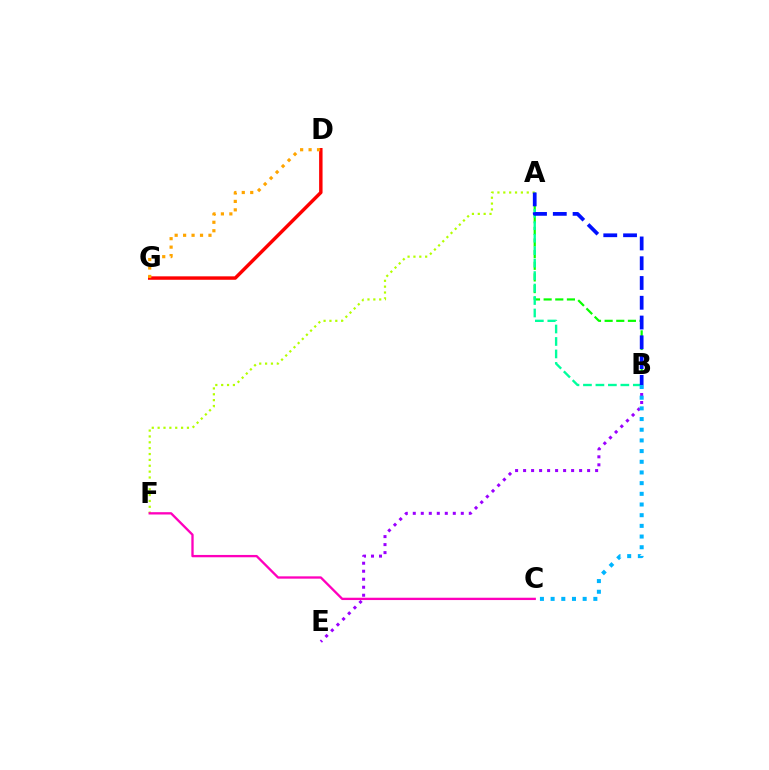{('A', 'B'): [{'color': '#08ff00', 'line_style': 'dashed', 'thickness': 1.58}, {'color': '#00ff9d', 'line_style': 'dashed', 'thickness': 1.69}, {'color': '#0010ff', 'line_style': 'dashed', 'thickness': 2.69}], ('B', 'E'): [{'color': '#9b00ff', 'line_style': 'dotted', 'thickness': 2.17}], ('B', 'C'): [{'color': '#00b5ff', 'line_style': 'dotted', 'thickness': 2.9}], ('D', 'G'): [{'color': '#ff0000', 'line_style': 'solid', 'thickness': 2.47}, {'color': '#ffa500', 'line_style': 'dotted', 'thickness': 2.3}], ('A', 'F'): [{'color': '#b3ff00', 'line_style': 'dotted', 'thickness': 1.59}], ('C', 'F'): [{'color': '#ff00bd', 'line_style': 'solid', 'thickness': 1.67}]}